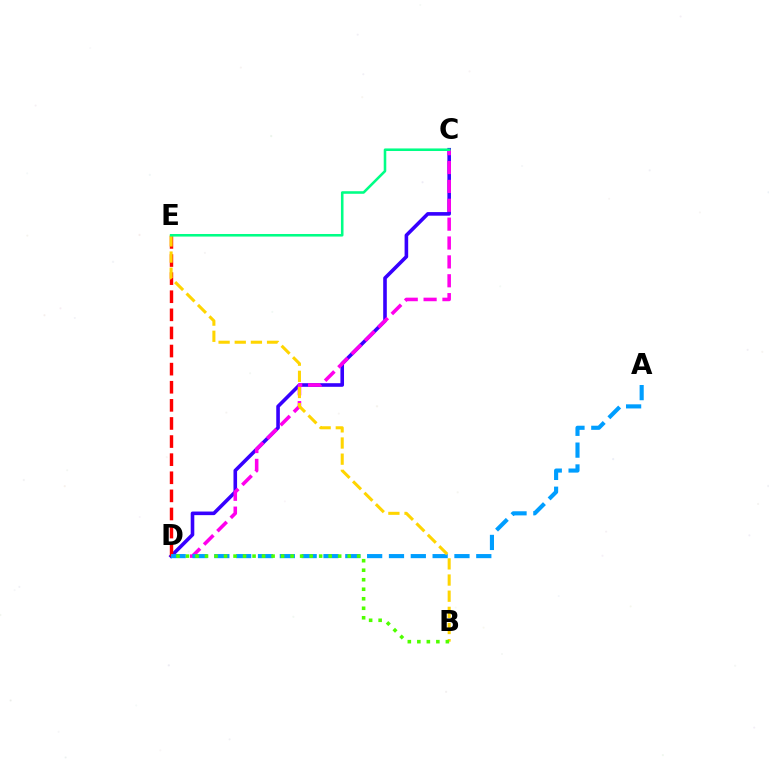{('C', 'D'): [{'color': '#3700ff', 'line_style': 'solid', 'thickness': 2.59}, {'color': '#ff00ed', 'line_style': 'dashed', 'thickness': 2.56}], ('D', 'E'): [{'color': '#ff0000', 'line_style': 'dashed', 'thickness': 2.46}], ('A', 'D'): [{'color': '#009eff', 'line_style': 'dashed', 'thickness': 2.97}], ('B', 'E'): [{'color': '#ffd500', 'line_style': 'dashed', 'thickness': 2.19}], ('C', 'E'): [{'color': '#00ff86', 'line_style': 'solid', 'thickness': 1.85}], ('B', 'D'): [{'color': '#4fff00', 'line_style': 'dotted', 'thickness': 2.58}]}